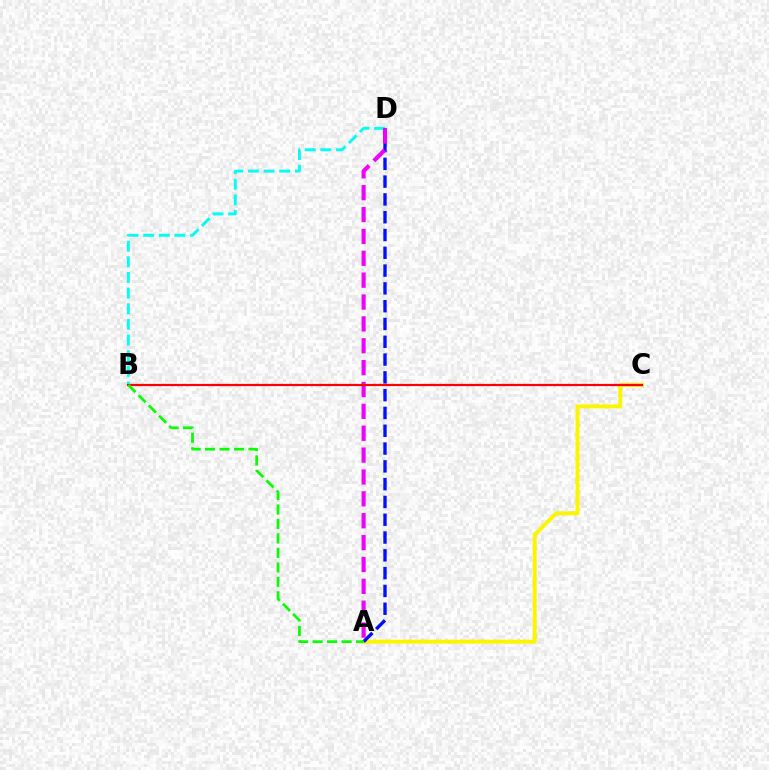{('A', 'C'): [{'color': '#fcf500', 'line_style': 'solid', 'thickness': 2.84}], ('B', 'D'): [{'color': '#00fff6', 'line_style': 'dashed', 'thickness': 2.12}], ('A', 'D'): [{'color': '#0010ff', 'line_style': 'dashed', 'thickness': 2.42}, {'color': '#ee00ff', 'line_style': 'dashed', 'thickness': 2.97}], ('B', 'C'): [{'color': '#ff0000', 'line_style': 'solid', 'thickness': 1.6}], ('A', 'B'): [{'color': '#08ff00', 'line_style': 'dashed', 'thickness': 1.97}]}